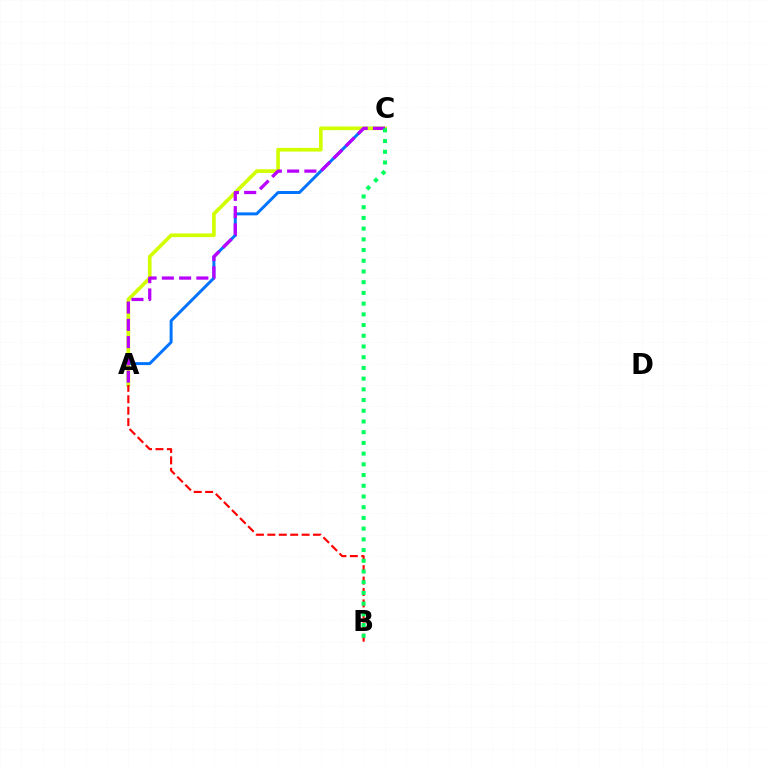{('A', 'C'): [{'color': '#0074ff', 'line_style': 'solid', 'thickness': 2.14}, {'color': '#d1ff00', 'line_style': 'solid', 'thickness': 2.64}, {'color': '#b900ff', 'line_style': 'dashed', 'thickness': 2.35}], ('A', 'B'): [{'color': '#ff0000', 'line_style': 'dashed', 'thickness': 1.55}], ('B', 'C'): [{'color': '#00ff5c', 'line_style': 'dotted', 'thickness': 2.91}]}